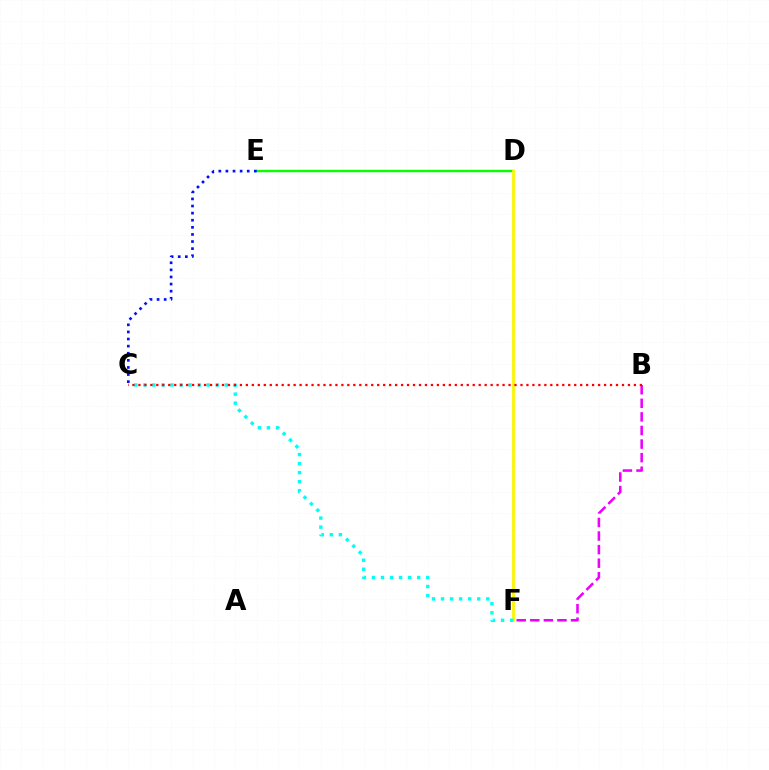{('D', 'E'): [{'color': '#08ff00', 'line_style': 'solid', 'thickness': 1.74}], ('D', 'F'): [{'color': '#fcf500', 'line_style': 'solid', 'thickness': 2.0}], ('B', 'F'): [{'color': '#ee00ff', 'line_style': 'dashed', 'thickness': 1.84}], ('C', 'E'): [{'color': '#0010ff', 'line_style': 'dotted', 'thickness': 1.93}], ('C', 'F'): [{'color': '#00fff6', 'line_style': 'dotted', 'thickness': 2.46}], ('B', 'C'): [{'color': '#ff0000', 'line_style': 'dotted', 'thickness': 1.62}]}